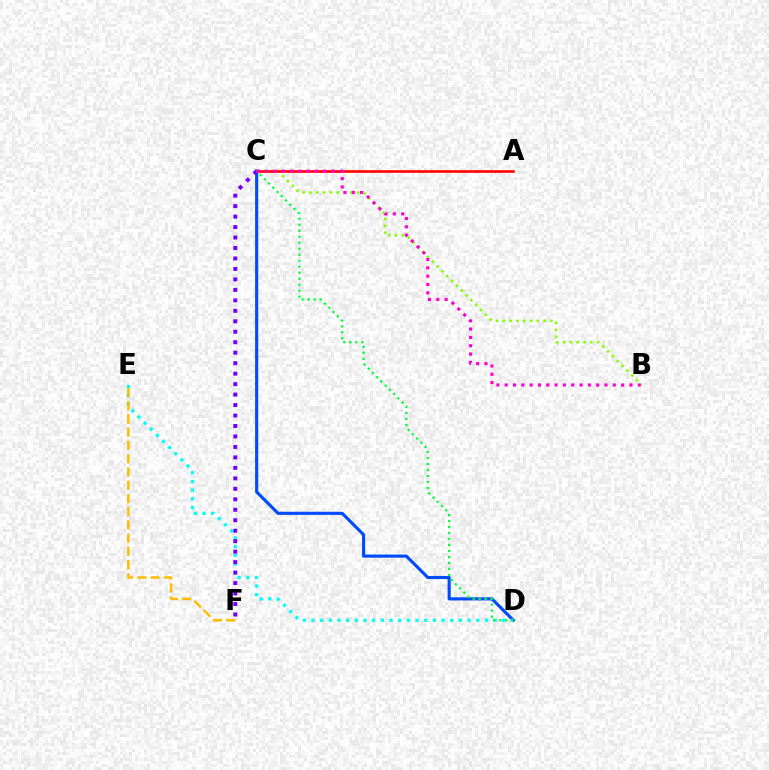{('C', 'D'): [{'color': '#004bff', 'line_style': 'solid', 'thickness': 2.25}, {'color': '#00ff39', 'line_style': 'dotted', 'thickness': 1.63}], ('B', 'C'): [{'color': '#84ff00', 'line_style': 'dotted', 'thickness': 1.85}, {'color': '#ff00cf', 'line_style': 'dotted', 'thickness': 2.26}], ('A', 'C'): [{'color': '#ff0000', 'line_style': 'solid', 'thickness': 1.89}], ('D', 'E'): [{'color': '#00fff6', 'line_style': 'dotted', 'thickness': 2.36}], ('E', 'F'): [{'color': '#ffbd00', 'line_style': 'dashed', 'thickness': 1.8}], ('C', 'F'): [{'color': '#7200ff', 'line_style': 'dotted', 'thickness': 2.84}]}